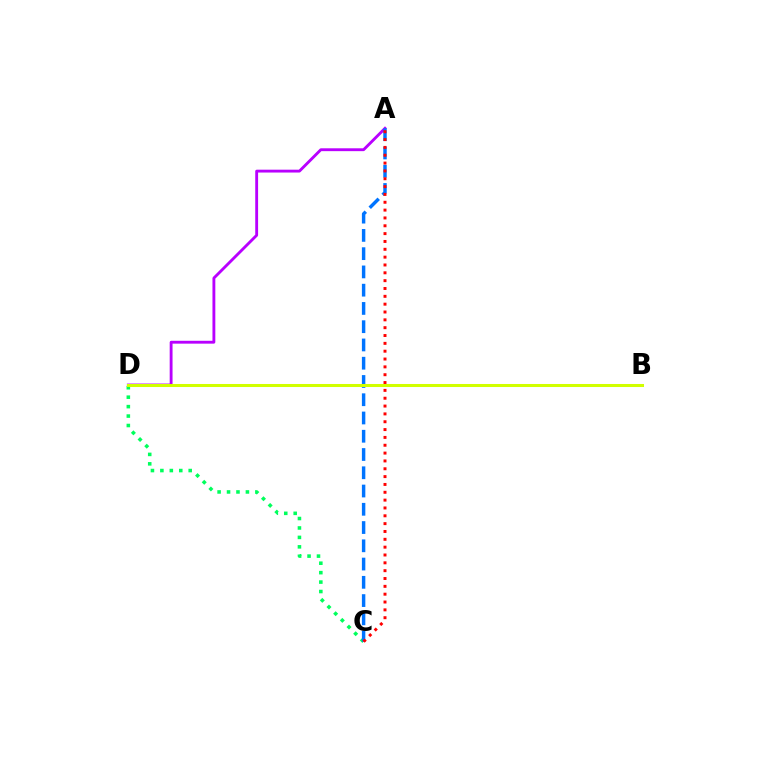{('A', 'D'): [{'color': '#b900ff', 'line_style': 'solid', 'thickness': 2.06}], ('C', 'D'): [{'color': '#00ff5c', 'line_style': 'dotted', 'thickness': 2.56}], ('A', 'C'): [{'color': '#0074ff', 'line_style': 'dashed', 'thickness': 2.48}, {'color': '#ff0000', 'line_style': 'dotted', 'thickness': 2.13}], ('B', 'D'): [{'color': '#d1ff00', 'line_style': 'solid', 'thickness': 2.19}]}